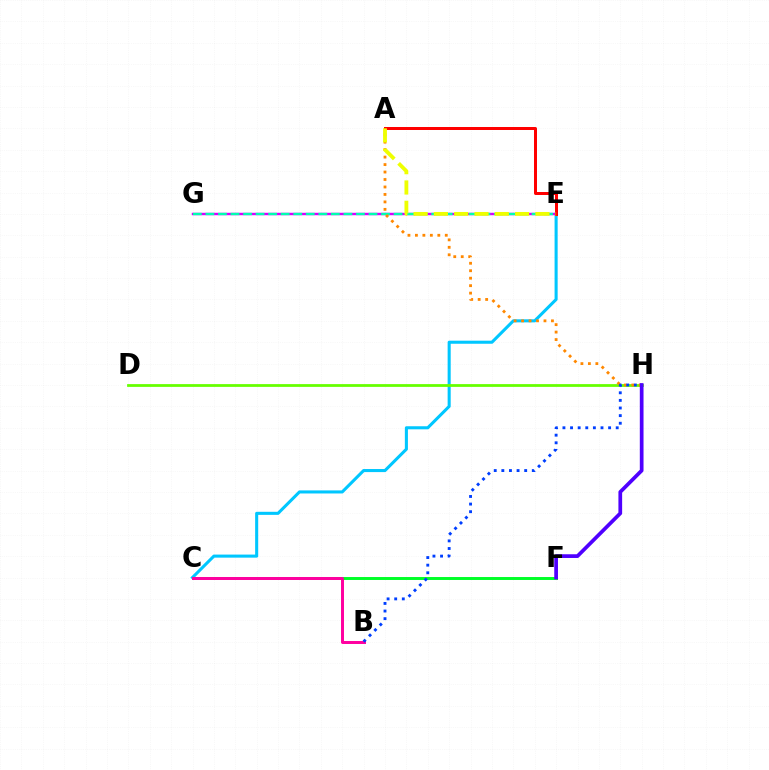{('C', 'F'): [{'color': '#00ff27', 'line_style': 'solid', 'thickness': 2.12}], ('C', 'E'): [{'color': '#00c7ff', 'line_style': 'solid', 'thickness': 2.21}], ('D', 'H'): [{'color': '#66ff00', 'line_style': 'solid', 'thickness': 1.99}], ('E', 'G'): [{'color': '#d600ff', 'line_style': 'solid', 'thickness': 1.75}, {'color': '#00ffaf', 'line_style': 'dashed', 'thickness': 1.7}], ('A', 'H'): [{'color': '#ff8800', 'line_style': 'dotted', 'thickness': 2.03}], ('F', 'H'): [{'color': '#4f00ff', 'line_style': 'solid', 'thickness': 2.68}], ('A', 'E'): [{'color': '#ff0000', 'line_style': 'solid', 'thickness': 2.15}, {'color': '#eeff00', 'line_style': 'dashed', 'thickness': 2.76}], ('B', 'C'): [{'color': '#ff00a0', 'line_style': 'solid', 'thickness': 2.14}], ('B', 'H'): [{'color': '#003fff', 'line_style': 'dotted', 'thickness': 2.07}]}